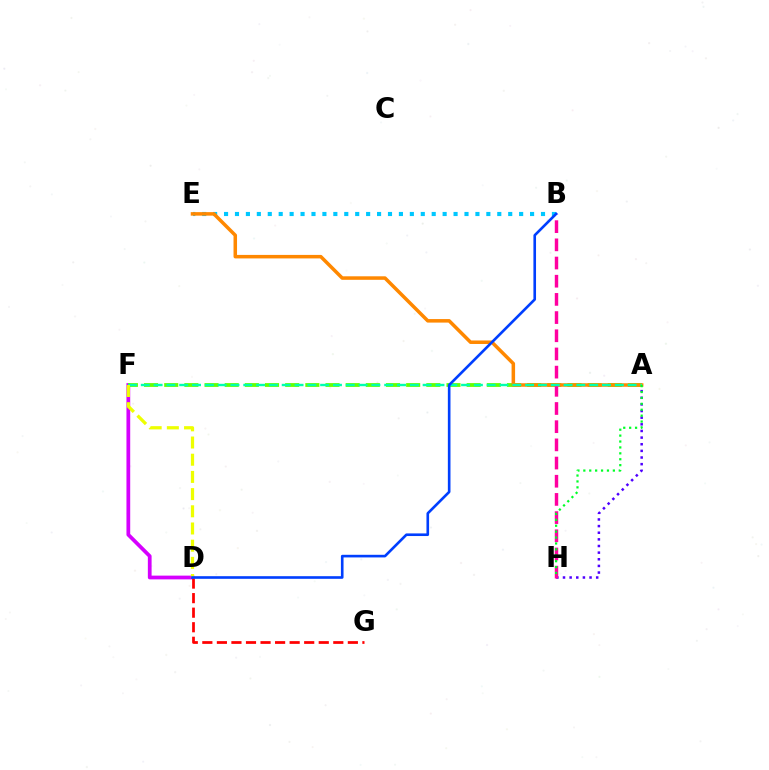{('D', 'F'): [{'color': '#d600ff', 'line_style': 'solid', 'thickness': 2.7}, {'color': '#eeff00', 'line_style': 'dashed', 'thickness': 2.34}], ('D', 'G'): [{'color': '#ff0000', 'line_style': 'dashed', 'thickness': 1.98}], ('B', 'E'): [{'color': '#00c7ff', 'line_style': 'dotted', 'thickness': 2.97}], ('A', 'F'): [{'color': '#66ff00', 'line_style': 'dashed', 'thickness': 2.74}, {'color': '#00ffaf', 'line_style': 'dashed', 'thickness': 1.74}], ('A', 'H'): [{'color': '#4f00ff', 'line_style': 'dotted', 'thickness': 1.8}, {'color': '#00ff27', 'line_style': 'dotted', 'thickness': 1.61}], ('A', 'E'): [{'color': '#ff8800', 'line_style': 'solid', 'thickness': 2.53}], ('B', 'H'): [{'color': '#ff00a0', 'line_style': 'dashed', 'thickness': 2.47}], ('B', 'D'): [{'color': '#003fff', 'line_style': 'solid', 'thickness': 1.89}]}